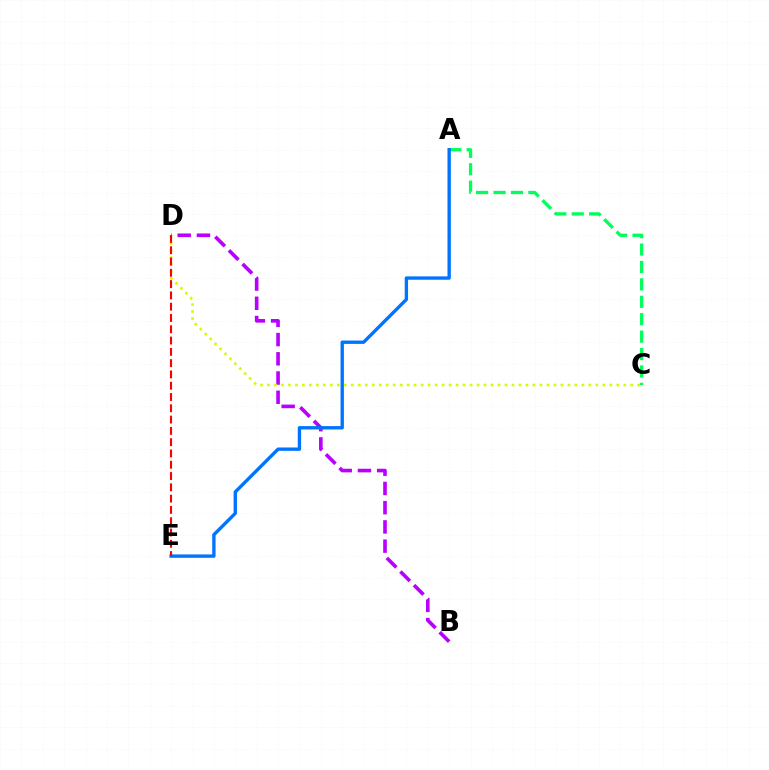{('A', 'C'): [{'color': '#00ff5c', 'line_style': 'dashed', 'thickness': 2.37}], ('B', 'D'): [{'color': '#b900ff', 'line_style': 'dashed', 'thickness': 2.61}], ('C', 'D'): [{'color': '#d1ff00', 'line_style': 'dotted', 'thickness': 1.9}], ('A', 'E'): [{'color': '#0074ff', 'line_style': 'solid', 'thickness': 2.42}], ('D', 'E'): [{'color': '#ff0000', 'line_style': 'dashed', 'thickness': 1.53}]}